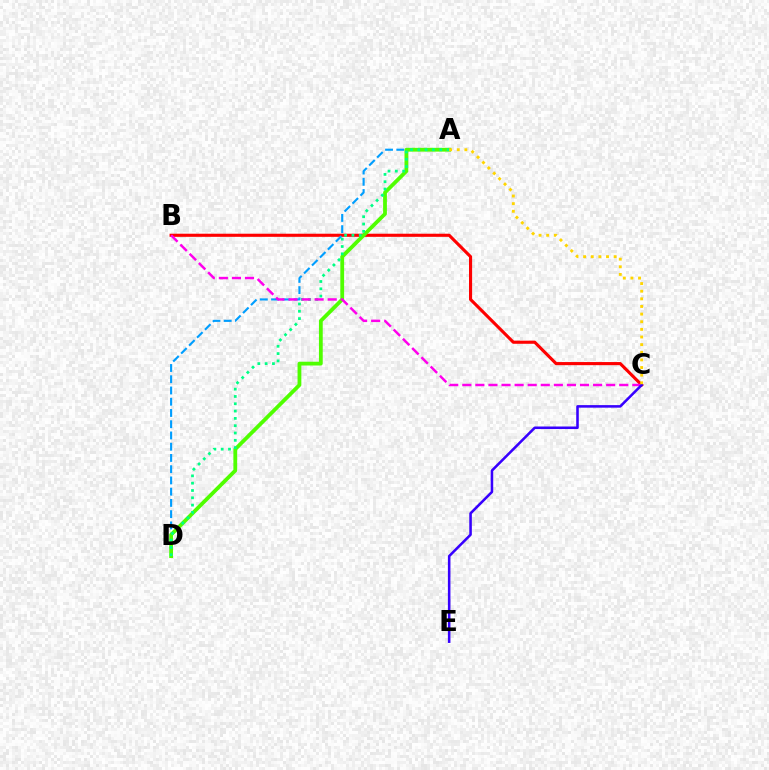{('B', 'C'): [{'color': '#ff0000', 'line_style': 'solid', 'thickness': 2.24}, {'color': '#ff00ed', 'line_style': 'dashed', 'thickness': 1.78}], ('A', 'D'): [{'color': '#009eff', 'line_style': 'dashed', 'thickness': 1.53}, {'color': '#4fff00', 'line_style': 'solid', 'thickness': 2.73}, {'color': '#00ff86', 'line_style': 'dotted', 'thickness': 1.99}], ('C', 'E'): [{'color': '#3700ff', 'line_style': 'solid', 'thickness': 1.84}], ('A', 'C'): [{'color': '#ffd500', 'line_style': 'dotted', 'thickness': 2.07}]}